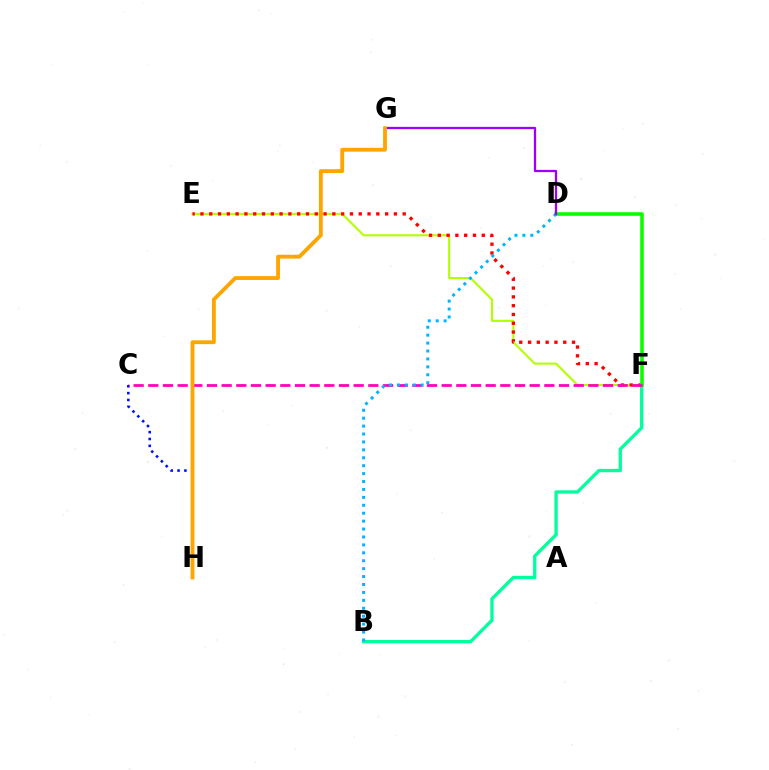{('E', 'F'): [{'color': '#b3ff00', 'line_style': 'solid', 'thickness': 1.52}, {'color': '#ff0000', 'line_style': 'dotted', 'thickness': 2.39}], ('B', 'F'): [{'color': '#00ff9d', 'line_style': 'solid', 'thickness': 2.38}], ('D', 'F'): [{'color': '#08ff00', 'line_style': 'solid', 'thickness': 2.59}], ('C', 'F'): [{'color': '#ff00bd', 'line_style': 'dashed', 'thickness': 1.99}], ('B', 'D'): [{'color': '#00b5ff', 'line_style': 'dotted', 'thickness': 2.15}], ('D', 'G'): [{'color': '#9b00ff', 'line_style': 'solid', 'thickness': 1.64}], ('C', 'H'): [{'color': '#0010ff', 'line_style': 'dotted', 'thickness': 1.86}], ('G', 'H'): [{'color': '#ffa500', 'line_style': 'solid', 'thickness': 2.76}]}